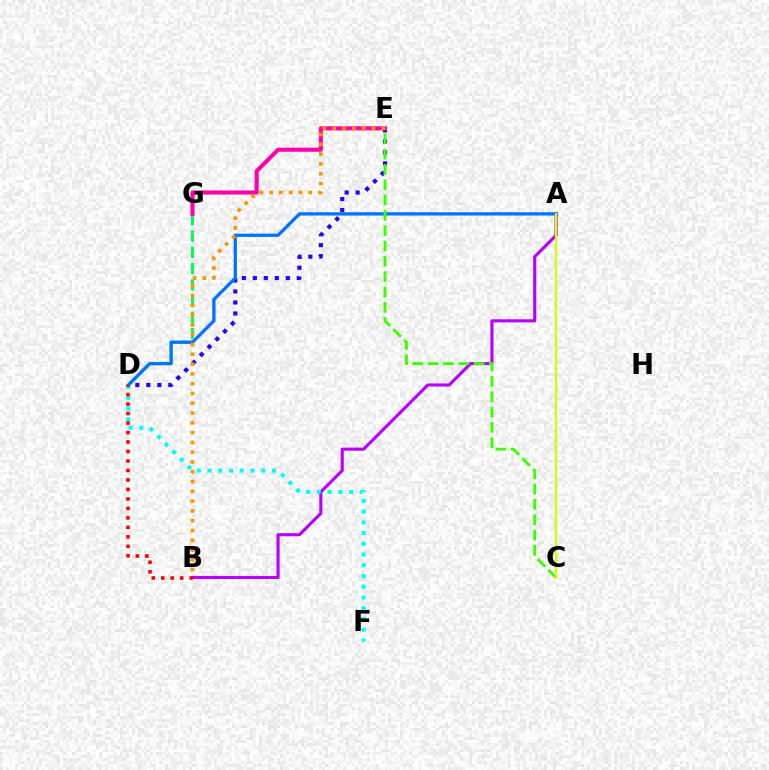{('D', 'E'): [{'color': '#2500ff', 'line_style': 'dotted', 'thickness': 2.99}], ('A', 'B'): [{'color': '#b900ff', 'line_style': 'solid', 'thickness': 2.24}], ('D', 'G'): [{'color': '#00ff5c', 'line_style': 'dashed', 'thickness': 2.21}], ('E', 'G'): [{'color': '#ff00ac', 'line_style': 'solid', 'thickness': 2.93}], ('A', 'D'): [{'color': '#0074ff', 'line_style': 'solid', 'thickness': 2.37}], ('D', 'F'): [{'color': '#00fff6', 'line_style': 'dotted', 'thickness': 2.92}], ('C', 'E'): [{'color': '#3dff00', 'line_style': 'dashed', 'thickness': 2.08}], ('B', 'E'): [{'color': '#ff9400', 'line_style': 'dotted', 'thickness': 2.66}], ('B', 'D'): [{'color': '#ff0000', 'line_style': 'dotted', 'thickness': 2.58}], ('A', 'C'): [{'color': '#d1ff00', 'line_style': 'solid', 'thickness': 1.56}]}